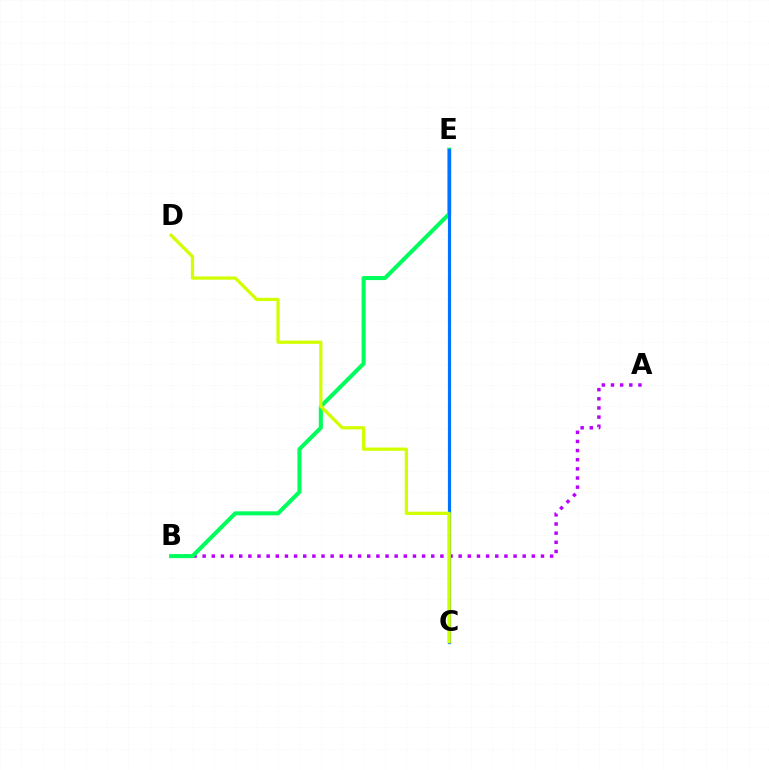{('C', 'E'): [{'color': '#ff0000', 'line_style': 'dashed', 'thickness': 2.16}, {'color': '#0074ff', 'line_style': 'solid', 'thickness': 2.29}], ('A', 'B'): [{'color': '#b900ff', 'line_style': 'dotted', 'thickness': 2.48}], ('B', 'E'): [{'color': '#00ff5c', 'line_style': 'solid', 'thickness': 2.91}], ('C', 'D'): [{'color': '#d1ff00', 'line_style': 'solid', 'thickness': 2.35}]}